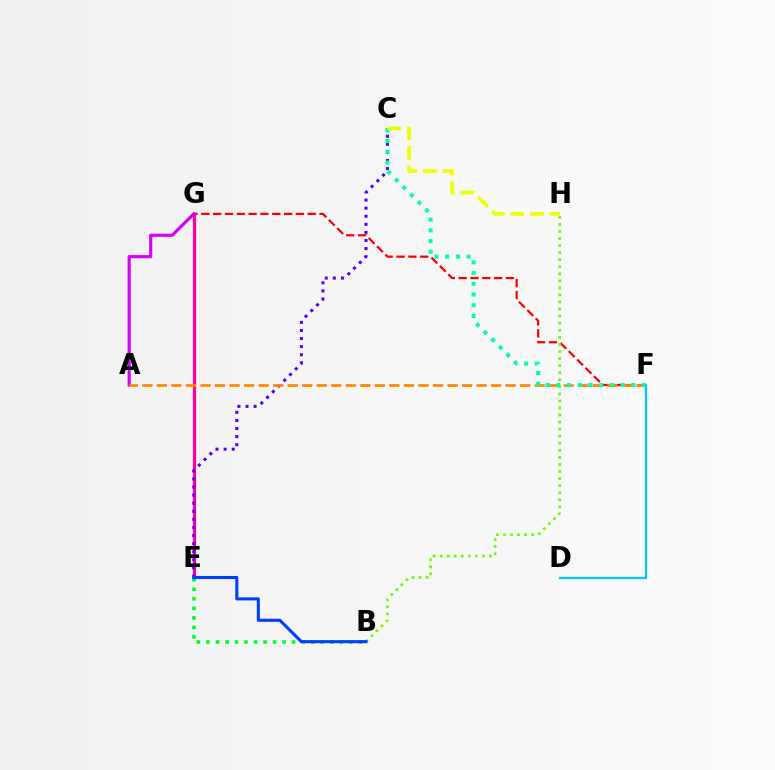{('F', 'G'): [{'color': '#ff0000', 'line_style': 'dashed', 'thickness': 1.61}], ('B', 'H'): [{'color': '#66ff00', 'line_style': 'dotted', 'thickness': 1.92}], ('E', 'G'): [{'color': '#ff00a0', 'line_style': 'solid', 'thickness': 2.3}], ('A', 'G'): [{'color': '#d600ff', 'line_style': 'solid', 'thickness': 2.28}], ('C', 'E'): [{'color': '#4f00ff', 'line_style': 'dotted', 'thickness': 2.2}], ('A', 'F'): [{'color': '#ff8800', 'line_style': 'dashed', 'thickness': 1.97}], ('C', 'F'): [{'color': '#00ffaf', 'line_style': 'dotted', 'thickness': 2.91}], ('B', 'E'): [{'color': '#00ff27', 'line_style': 'dotted', 'thickness': 2.59}, {'color': '#003fff', 'line_style': 'solid', 'thickness': 2.22}], ('C', 'H'): [{'color': '#eeff00', 'line_style': 'dashed', 'thickness': 2.66}], ('D', 'F'): [{'color': '#00c7ff', 'line_style': 'solid', 'thickness': 1.61}]}